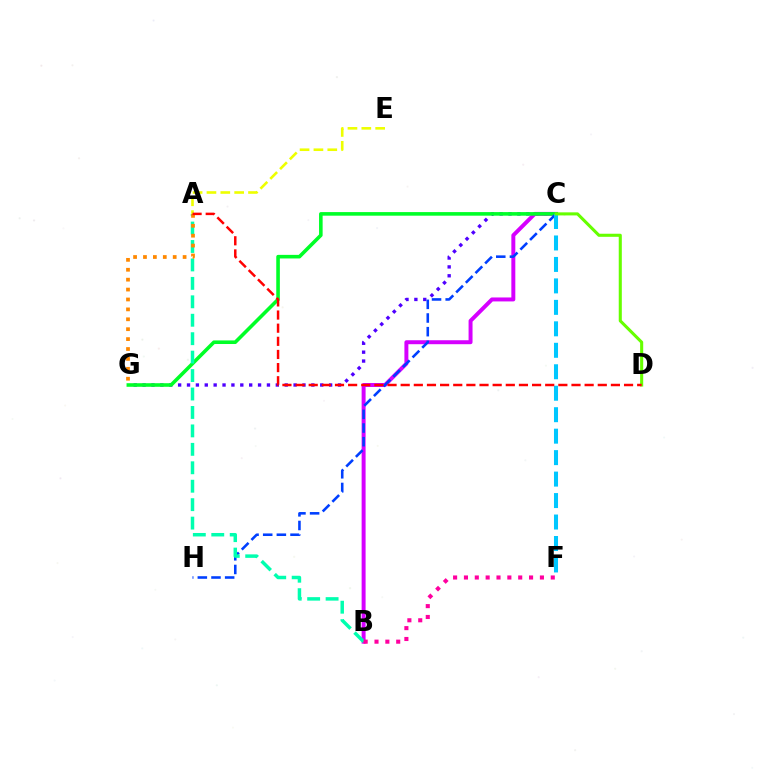{('C', 'G'): [{'color': '#4f00ff', 'line_style': 'dotted', 'thickness': 2.41}, {'color': '#00ff27', 'line_style': 'solid', 'thickness': 2.58}], ('B', 'C'): [{'color': '#d600ff', 'line_style': 'solid', 'thickness': 2.85}], ('C', 'H'): [{'color': '#003fff', 'line_style': 'dashed', 'thickness': 1.86}], ('C', 'F'): [{'color': '#00c7ff', 'line_style': 'dashed', 'thickness': 2.92}], ('A', 'B'): [{'color': '#00ffaf', 'line_style': 'dashed', 'thickness': 2.51}], ('A', 'G'): [{'color': '#ff8800', 'line_style': 'dotted', 'thickness': 2.69}], ('B', 'F'): [{'color': '#ff00a0', 'line_style': 'dotted', 'thickness': 2.95}], ('A', 'E'): [{'color': '#eeff00', 'line_style': 'dashed', 'thickness': 1.88}], ('C', 'D'): [{'color': '#66ff00', 'line_style': 'solid', 'thickness': 2.21}], ('A', 'D'): [{'color': '#ff0000', 'line_style': 'dashed', 'thickness': 1.78}]}